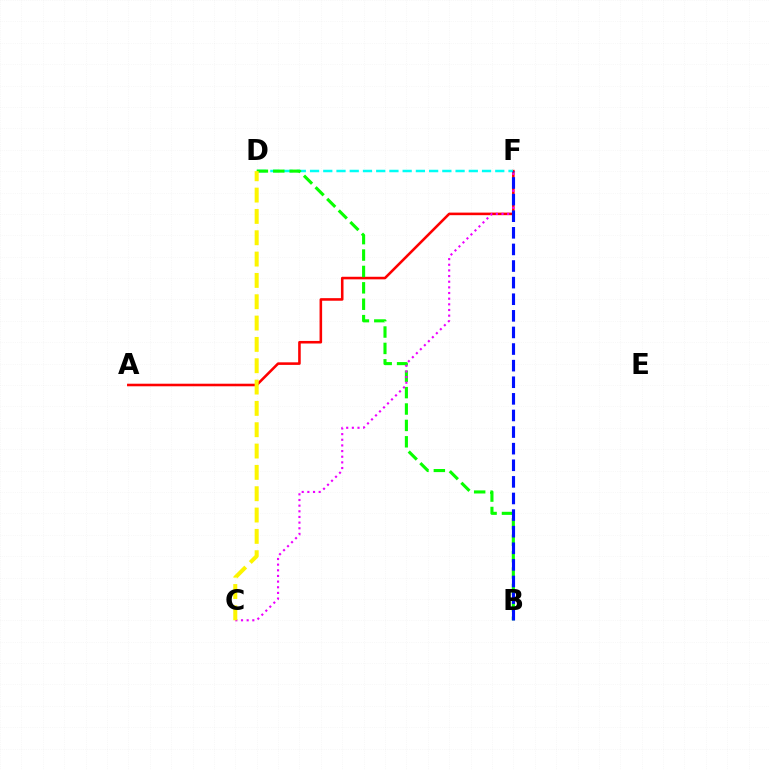{('A', 'F'): [{'color': '#ff0000', 'line_style': 'solid', 'thickness': 1.85}], ('D', 'F'): [{'color': '#00fff6', 'line_style': 'dashed', 'thickness': 1.8}], ('B', 'D'): [{'color': '#08ff00', 'line_style': 'dashed', 'thickness': 2.23}], ('C', 'F'): [{'color': '#ee00ff', 'line_style': 'dotted', 'thickness': 1.54}], ('B', 'F'): [{'color': '#0010ff', 'line_style': 'dashed', 'thickness': 2.26}], ('C', 'D'): [{'color': '#fcf500', 'line_style': 'dashed', 'thickness': 2.9}]}